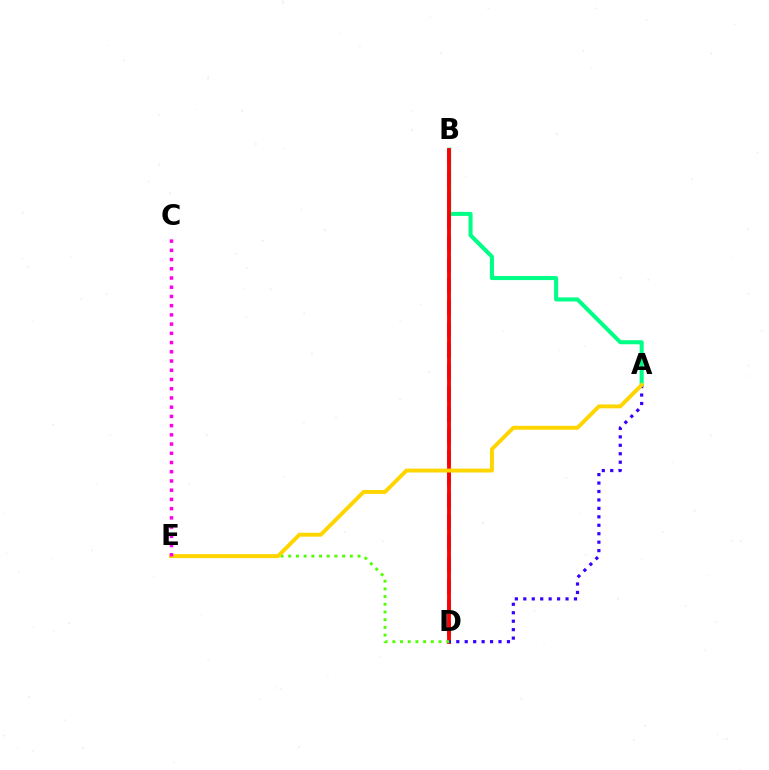{('A', 'B'): [{'color': '#00ff86', 'line_style': 'solid', 'thickness': 2.92}], ('B', 'D'): [{'color': '#009eff', 'line_style': 'dashed', 'thickness': 2.91}, {'color': '#ff0000', 'line_style': 'solid', 'thickness': 2.77}], ('A', 'D'): [{'color': '#3700ff', 'line_style': 'dotted', 'thickness': 2.3}], ('D', 'E'): [{'color': '#4fff00', 'line_style': 'dotted', 'thickness': 2.09}], ('A', 'E'): [{'color': '#ffd500', 'line_style': 'solid', 'thickness': 2.83}], ('C', 'E'): [{'color': '#ff00ed', 'line_style': 'dotted', 'thickness': 2.51}]}